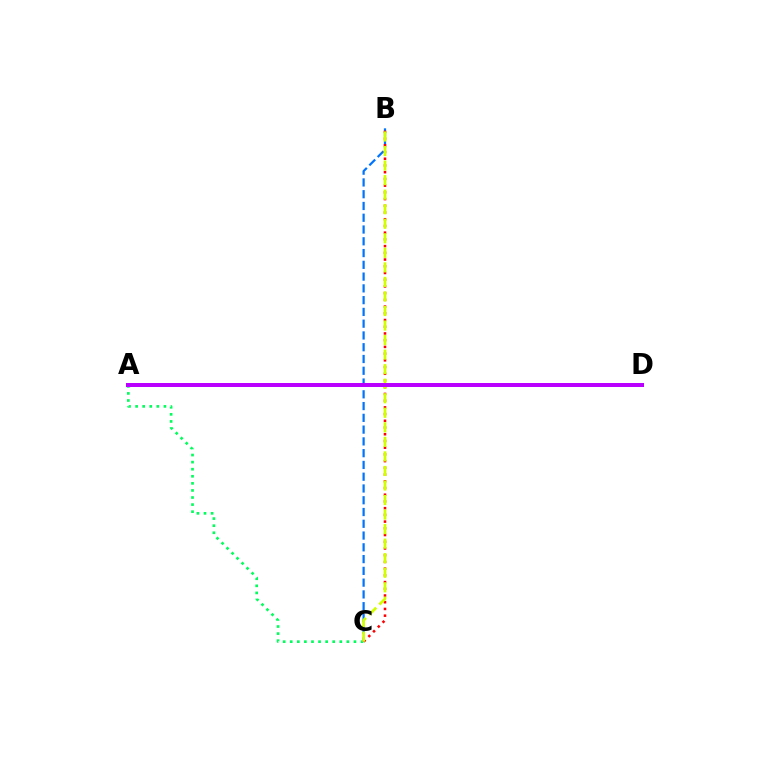{('A', 'C'): [{'color': '#00ff5c', 'line_style': 'dotted', 'thickness': 1.92}], ('B', 'C'): [{'color': '#0074ff', 'line_style': 'dashed', 'thickness': 1.6}, {'color': '#ff0000', 'line_style': 'dotted', 'thickness': 1.83}, {'color': '#d1ff00', 'line_style': 'dashed', 'thickness': 1.98}], ('A', 'D'): [{'color': '#b900ff', 'line_style': 'solid', 'thickness': 2.88}]}